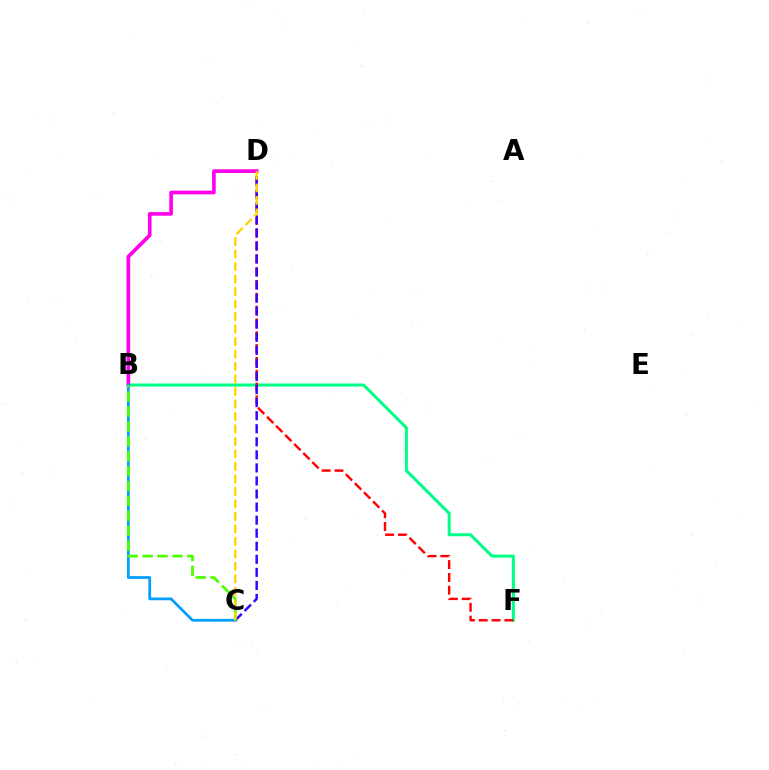{('B', 'F'): [{'color': '#00ff86', 'line_style': 'solid', 'thickness': 2.18}], ('B', 'D'): [{'color': '#ff00ed', 'line_style': 'solid', 'thickness': 2.63}], ('B', 'C'): [{'color': '#009eff', 'line_style': 'solid', 'thickness': 1.97}, {'color': '#4fff00', 'line_style': 'dashed', 'thickness': 2.02}], ('D', 'F'): [{'color': '#ff0000', 'line_style': 'dashed', 'thickness': 1.74}], ('C', 'D'): [{'color': '#3700ff', 'line_style': 'dashed', 'thickness': 1.77}, {'color': '#ffd500', 'line_style': 'dashed', 'thickness': 1.7}]}